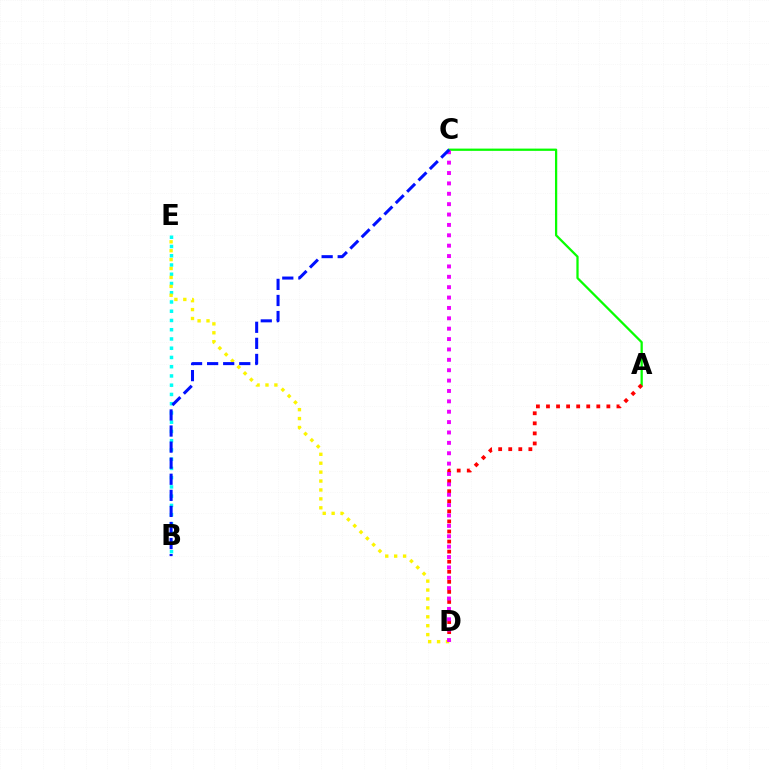{('A', 'C'): [{'color': '#08ff00', 'line_style': 'solid', 'thickness': 1.63}], ('B', 'E'): [{'color': '#00fff6', 'line_style': 'dotted', 'thickness': 2.51}], ('A', 'D'): [{'color': '#ff0000', 'line_style': 'dotted', 'thickness': 2.73}], ('D', 'E'): [{'color': '#fcf500', 'line_style': 'dotted', 'thickness': 2.42}], ('C', 'D'): [{'color': '#ee00ff', 'line_style': 'dotted', 'thickness': 2.82}], ('B', 'C'): [{'color': '#0010ff', 'line_style': 'dashed', 'thickness': 2.18}]}